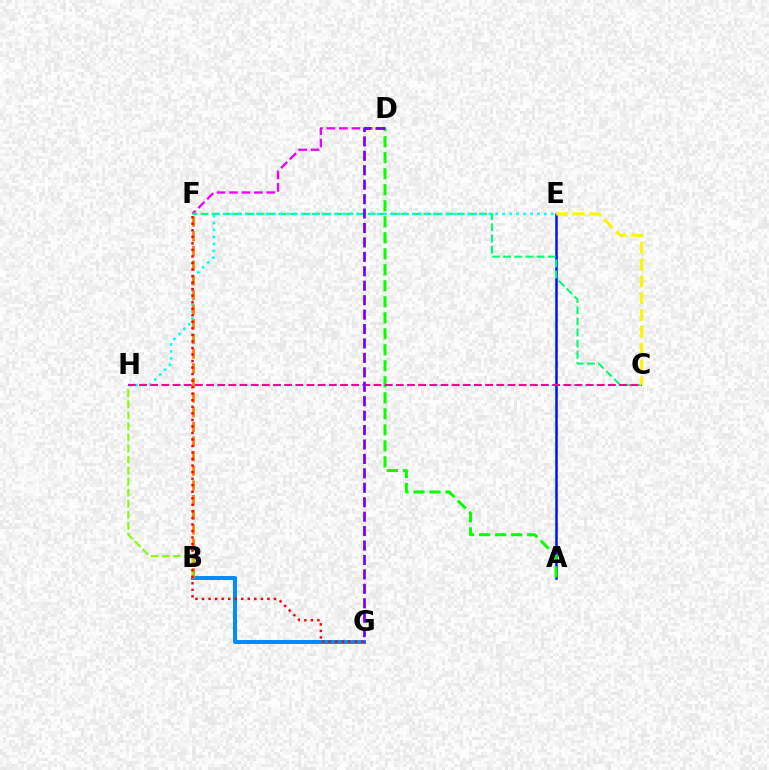{('D', 'F'): [{'color': '#ee00ff', 'line_style': 'dashed', 'thickness': 1.69}], ('A', 'E'): [{'color': '#0010ff', 'line_style': 'solid', 'thickness': 1.8}], ('C', 'F'): [{'color': '#00ff74', 'line_style': 'dashed', 'thickness': 1.51}], ('E', 'H'): [{'color': '#00fff6', 'line_style': 'dotted', 'thickness': 1.89}], ('B', 'G'): [{'color': '#008cff', 'line_style': 'solid', 'thickness': 2.85}], ('C', 'E'): [{'color': '#fcf500', 'line_style': 'dashed', 'thickness': 2.29}], ('A', 'D'): [{'color': '#08ff00', 'line_style': 'dashed', 'thickness': 2.17}], ('B', 'F'): [{'color': '#ff7c00', 'line_style': 'dashed', 'thickness': 1.99}], ('B', 'H'): [{'color': '#84ff00', 'line_style': 'dashed', 'thickness': 1.5}], ('F', 'G'): [{'color': '#ff0000', 'line_style': 'dotted', 'thickness': 1.78}], ('C', 'H'): [{'color': '#ff0094', 'line_style': 'dashed', 'thickness': 1.52}], ('D', 'G'): [{'color': '#7200ff', 'line_style': 'dashed', 'thickness': 1.96}]}